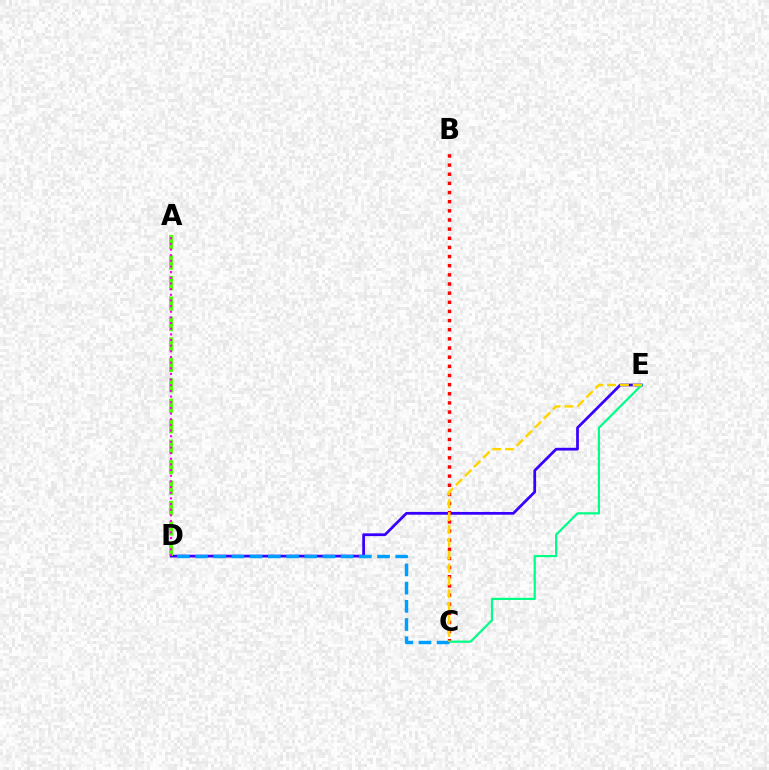{('D', 'E'): [{'color': '#3700ff', 'line_style': 'solid', 'thickness': 1.98}], ('B', 'C'): [{'color': '#ff0000', 'line_style': 'dotted', 'thickness': 2.49}], ('A', 'D'): [{'color': '#4fff00', 'line_style': 'dashed', 'thickness': 2.78}, {'color': '#ff00ed', 'line_style': 'dotted', 'thickness': 1.54}], ('C', 'E'): [{'color': '#00ff86', 'line_style': 'solid', 'thickness': 1.58}, {'color': '#ffd500', 'line_style': 'dashed', 'thickness': 1.75}], ('C', 'D'): [{'color': '#009eff', 'line_style': 'dashed', 'thickness': 2.47}]}